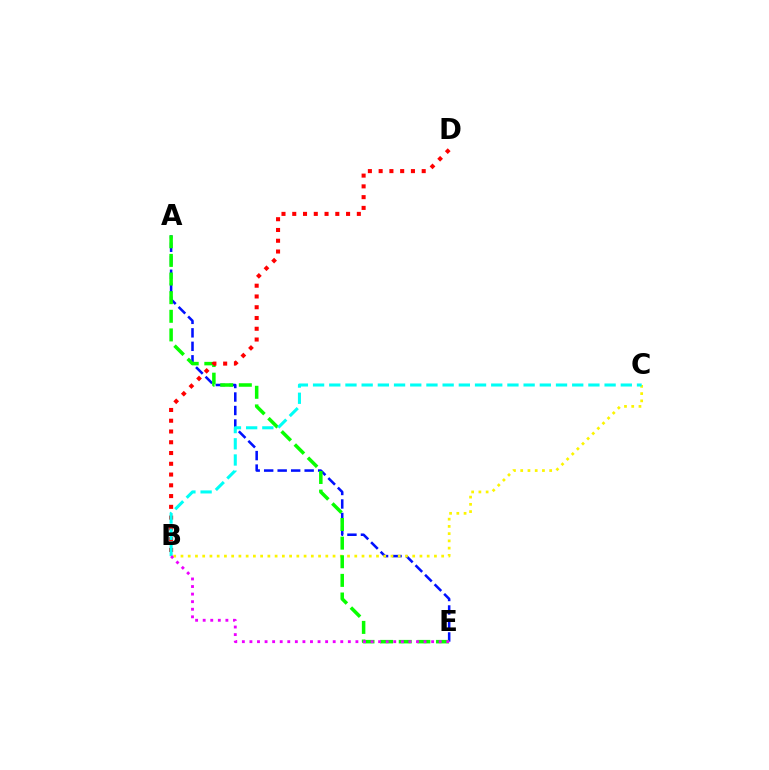{('A', 'E'): [{'color': '#0010ff', 'line_style': 'dashed', 'thickness': 1.83}, {'color': '#08ff00', 'line_style': 'dashed', 'thickness': 2.53}], ('B', 'C'): [{'color': '#fcf500', 'line_style': 'dotted', 'thickness': 1.97}, {'color': '#00fff6', 'line_style': 'dashed', 'thickness': 2.2}], ('B', 'D'): [{'color': '#ff0000', 'line_style': 'dotted', 'thickness': 2.92}], ('B', 'E'): [{'color': '#ee00ff', 'line_style': 'dotted', 'thickness': 2.06}]}